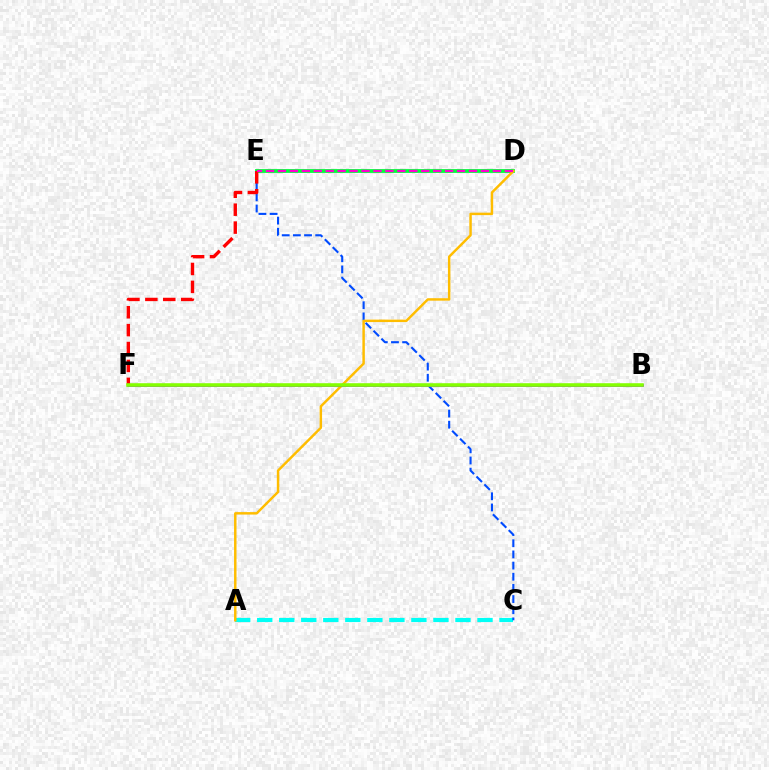{('A', 'C'): [{'color': '#00fff6', 'line_style': 'dashed', 'thickness': 2.99}], ('D', 'E'): [{'color': '#00ff39', 'line_style': 'solid', 'thickness': 2.74}, {'color': '#ff00cf', 'line_style': 'dashed', 'thickness': 1.62}], ('C', 'E'): [{'color': '#004bff', 'line_style': 'dashed', 'thickness': 1.52}], ('A', 'D'): [{'color': '#ffbd00', 'line_style': 'solid', 'thickness': 1.77}], ('B', 'F'): [{'color': '#7200ff', 'line_style': 'solid', 'thickness': 1.82}, {'color': '#84ff00', 'line_style': 'solid', 'thickness': 2.58}], ('E', 'F'): [{'color': '#ff0000', 'line_style': 'dashed', 'thickness': 2.43}]}